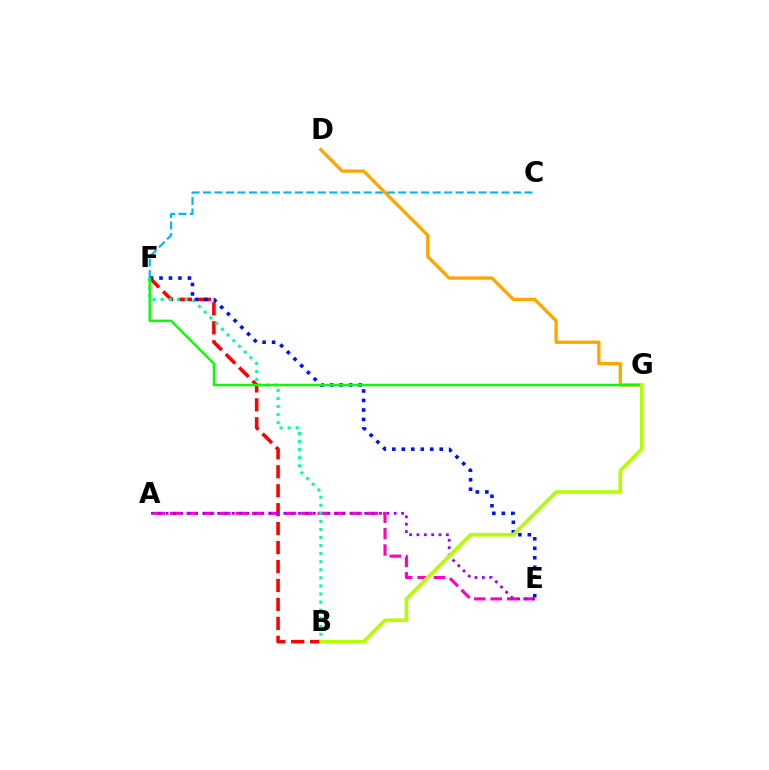{('B', 'F'): [{'color': '#ff0000', 'line_style': 'dashed', 'thickness': 2.57}, {'color': '#00ff9d', 'line_style': 'dotted', 'thickness': 2.19}], ('C', 'F'): [{'color': '#00b5ff', 'line_style': 'dashed', 'thickness': 1.56}], ('A', 'E'): [{'color': '#ff00bd', 'line_style': 'dashed', 'thickness': 2.23}, {'color': '#9b00ff', 'line_style': 'dotted', 'thickness': 2.0}], ('E', 'F'): [{'color': '#0010ff', 'line_style': 'dotted', 'thickness': 2.58}], ('D', 'G'): [{'color': '#ffa500', 'line_style': 'solid', 'thickness': 2.38}], ('F', 'G'): [{'color': '#08ff00', 'line_style': 'solid', 'thickness': 1.75}], ('B', 'G'): [{'color': '#b3ff00', 'line_style': 'solid', 'thickness': 2.6}]}